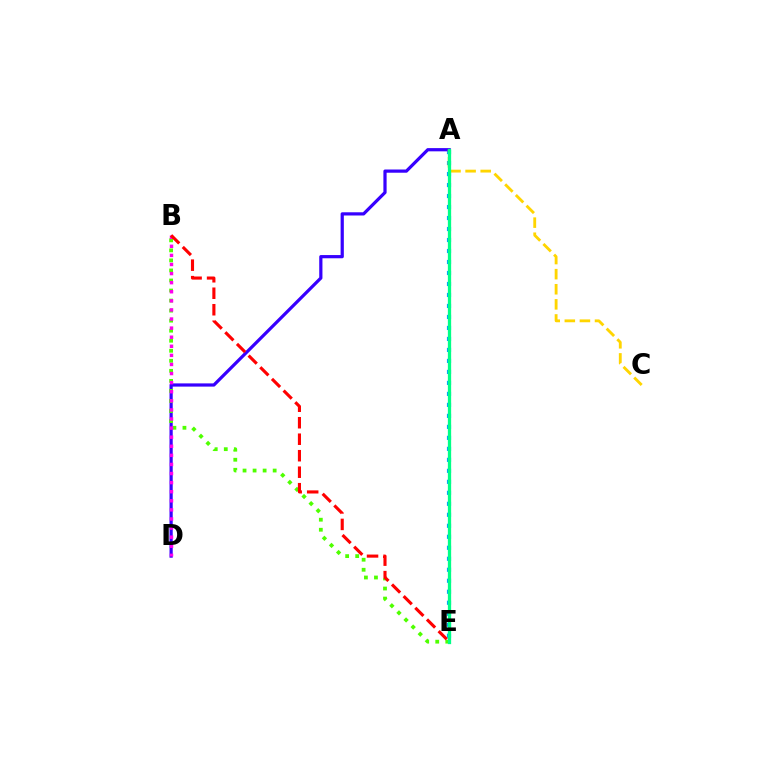{('A', 'E'): [{'color': '#009eff', 'line_style': 'dotted', 'thickness': 2.99}, {'color': '#00ff86', 'line_style': 'solid', 'thickness': 2.36}], ('A', 'D'): [{'color': '#3700ff', 'line_style': 'solid', 'thickness': 2.32}], ('A', 'C'): [{'color': '#ffd500', 'line_style': 'dashed', 'thickness': 2.05}], ('B', 'E'): [{'color': '#4fff00', 'line_style': 'dotted', 'thickness': 2.73}, {'color': '#ff0000', 'line_style': 'dashed', 'thickness': 2.24}], ('B', 'D'): [{'color': '#ff00ed', 'line_style': 'dotted', 'thickness': 2.47}]}